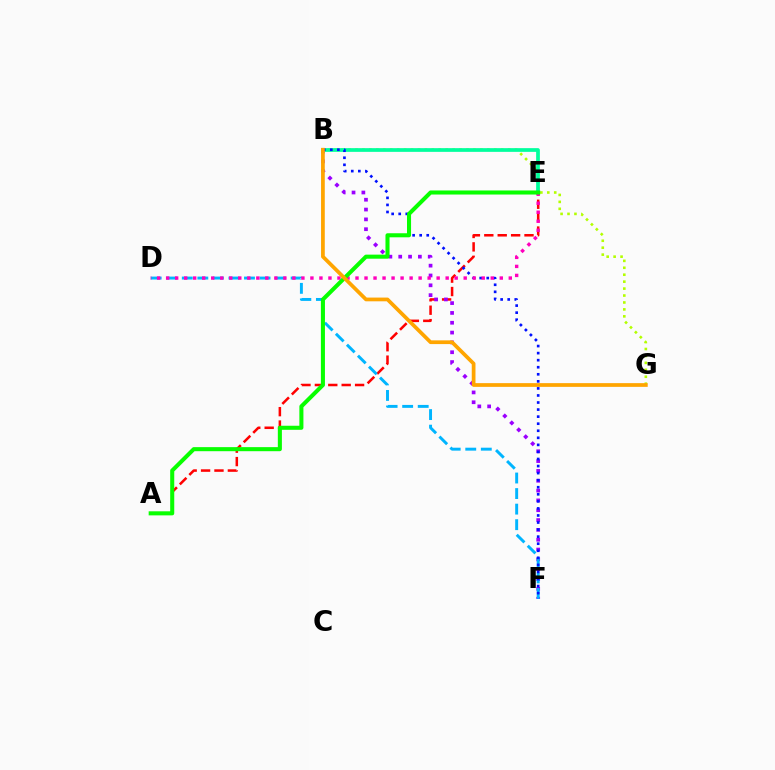{('A', 'E'): [{'color': '#ff0000', 'line_style': 'dashed', 'thickness': 1.82}, {'color': '#08ff00', 'line_style': 'solid', 'thickness': 2.92}], ('B', 'G'): [{'color': '#b3ff00', 'line_style': 'dotted', 'thickness': 1.88}, {'color': '#ffa500', 'line_style': 'solid', 'thickness': 2.68}], ('B', 'F'): [{'color': '#9b00ff', 'line_style': 'dotted', 'thickness': 2.67}, {'color': '#0010ff', 'line_style': 'dotted', 'thickness': 1.92}], ('B', 'E'): [{'color': '#00ff9d', 'line_style': 'solid', 'thickness': 2.68}], ('D', 'F'): [{'color': '#00b5ff', 'line_style': 'dashed', 'thickness': 2.11}], ('D', 'E'): [{'color': '#ff00bd', 'line_style': 'dotted', 'thickness': 2.45}]}